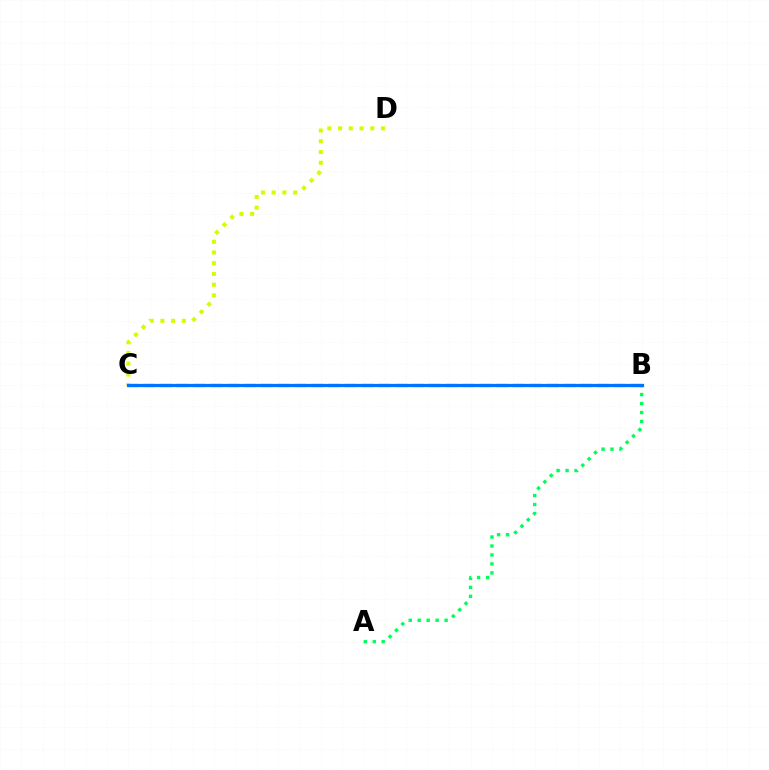{('B', 'C'): [{'color': '#ff0000', 'line_style': 'dotted', 'thickness': 1.89}, {'color': '#b900ff', 'line_style': 'dashed', 'thickness': 2.28}, {'color': '#0074ff', 'line_style': 'solid', 'thickness': 2.33}], ('C', 'D'): [{'color': '#d1ff00', 'line_style': 'dotted', 'thickness': 2.91}], ('A', 'B'): [{'color': '#00ff5c', 'line_style': 'dotted', 'thickness': 2.44}]}